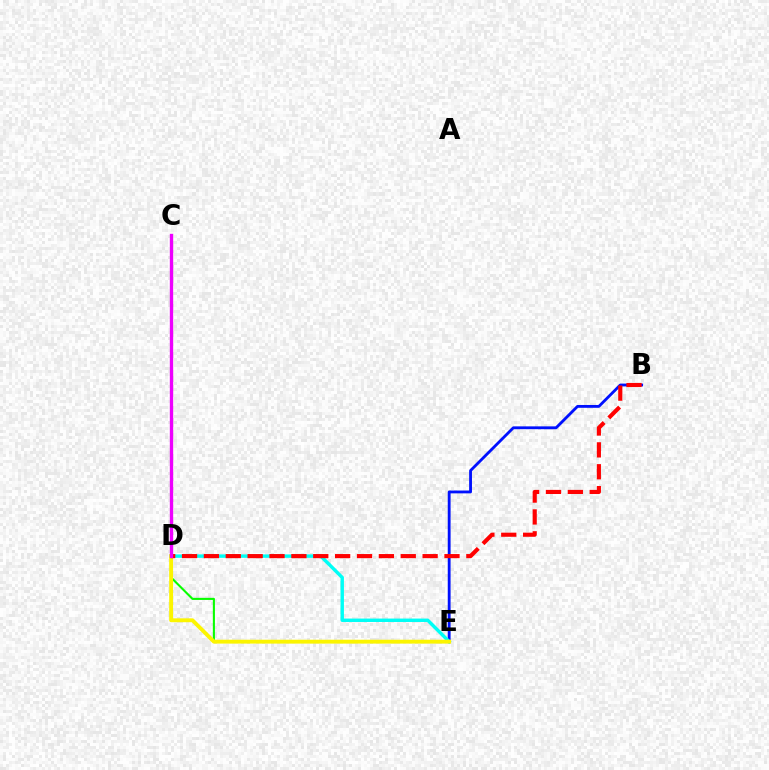{('D', 'E'): [{'color': '#08ff00', 'line_style': 'solid', 'thickness': 1.51}, {'color': '#00fff6', 'line_style': 'solid', 'thickness': 2.47}, {'color': '#fcf500', 'line_style': 'solid', 'thickness': 2.79}], ('B', 'E'): [{'color': '#0010ff', 'line_style': 'solid', 'thickness': 2.04}], ('B', 'D'): [{'color': '#ff0000', 'line_style': 'dashed', 'thickness': 2.97}], ('C', 'D'): [{'color': '#ee00ff', 'line_style': 'solid', 'thickness': 2.41}]}